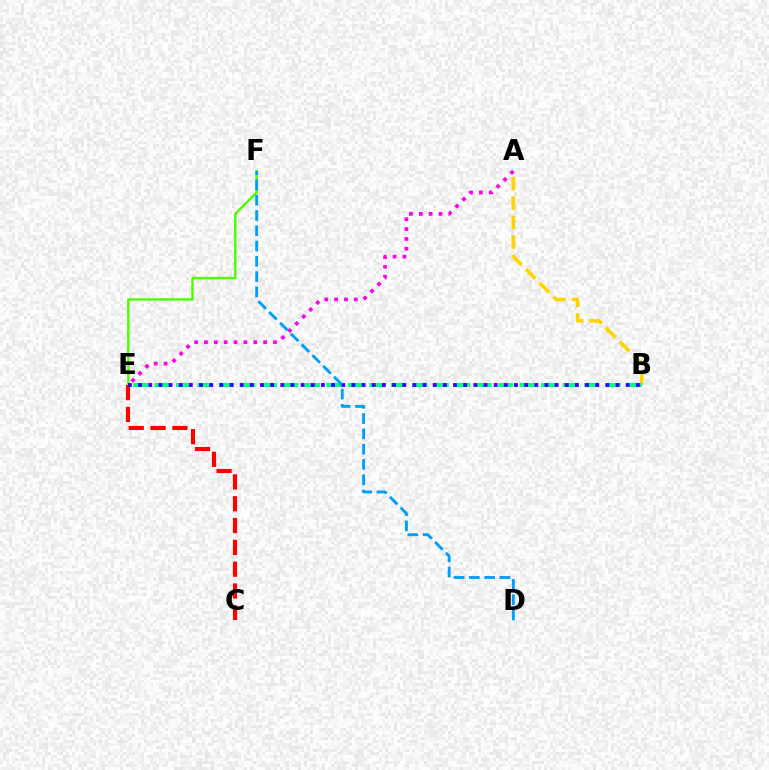{('A', 'B'): [{'color': '#ffd500', 'line_style': 'dashed', 'thickness': 2.65}], ('E', 'F'): [{'color': '#4fff00', 'line_style': 'solid', 'thickness': 1.76}], ('B', 'E'): [{'color': '#00ff86', 'line_style': 'dashed', 'thickness': 2.92}, {'color': '#3700ff', 'line_style': 'dotted', 'thickness': 2.76}], ('C', 'E'): [{'color': '#ff0000', 'line_style': 'dashed', 'thickness': 2.96}], ('A', 'E'): [{'color': '#ff00ed', 'line_style': 'dotted', 'thickness': 2.68}], ('D', 'F'): [{'color': '#009eff', 'line_style': 'dashed', 'thickness': 2.08}]}